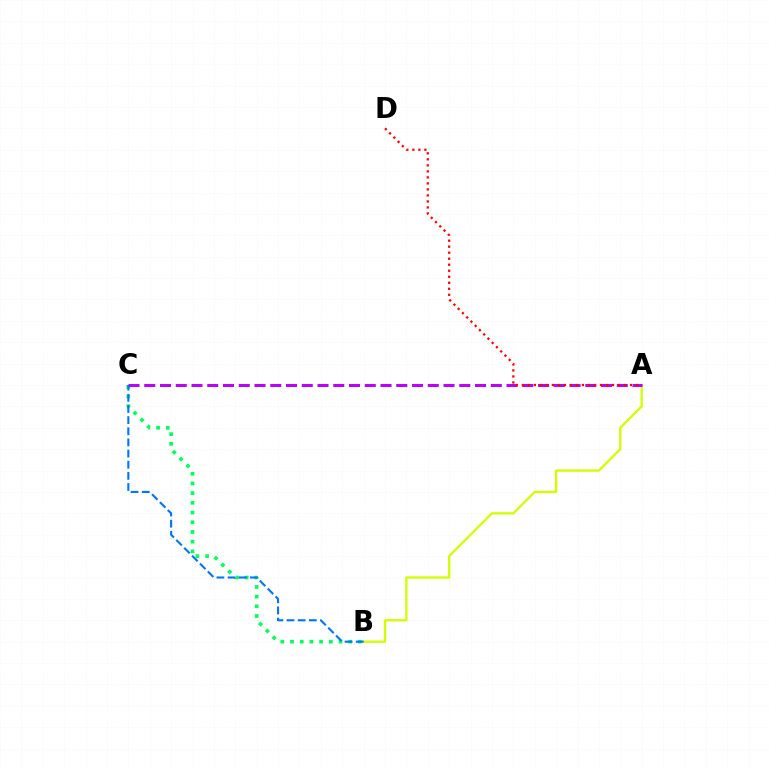{('B', 'C'): [{'color': '#00ff5c', 'line_style': 'dotted', 'thickness': 2.63}, {'color': '#0074ff', 'line_style': 'dashed', 'thickness': 1.51}], ('A', 'B'): [{'color': '#d1ff00', 'line_style': 'solid', 'thickness': 1.67}], ('A', 'C'): [{'color': '#b900ff', 'line_style': 'dashed', 'thickness': 2.14}], ('A', 'D'): [{'color': '#ff0000', 'line_style': 'dotted', 'thickness': 1.63}]}